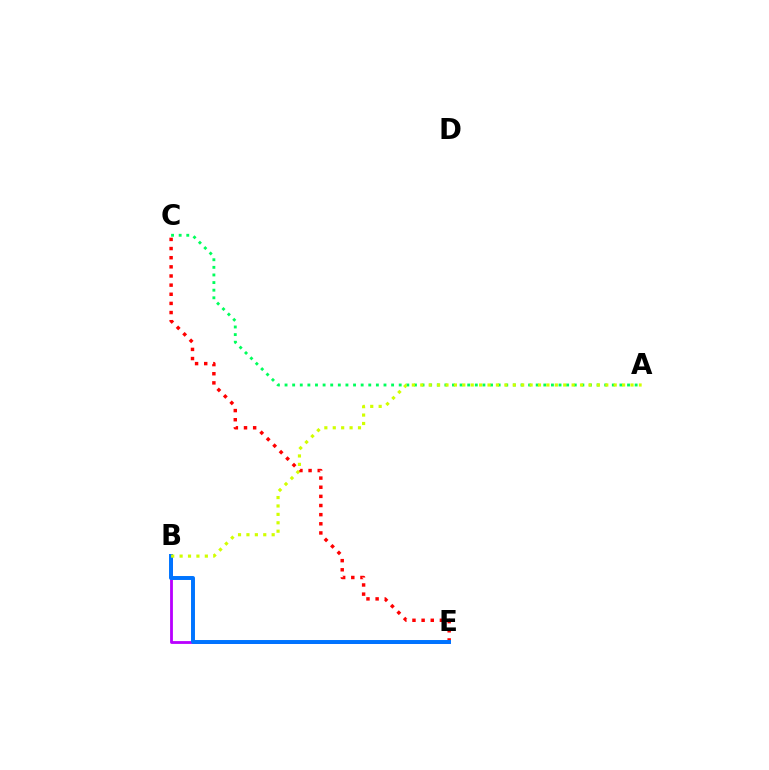{('B', 'E'): [{'color': '#b900ff', 'line_style': 'solid', 'thickness': 2.03}, {'color': '#0074ff', 'line_style': 'solid', 'thickness': 2.85}], ('C', 'E'): [{'color': '#ff0000', 'line_style': 'dotted', 'thickness': 2.48}], ('A', 'C'): [{'color': '#00ff5c', 'line_style': 'dotted', 'thickness': 2.07}], ('A', 'B'): [{'color': '#d1ff00', 'line_style': 'dotted', 'thickness': 2.29}]}